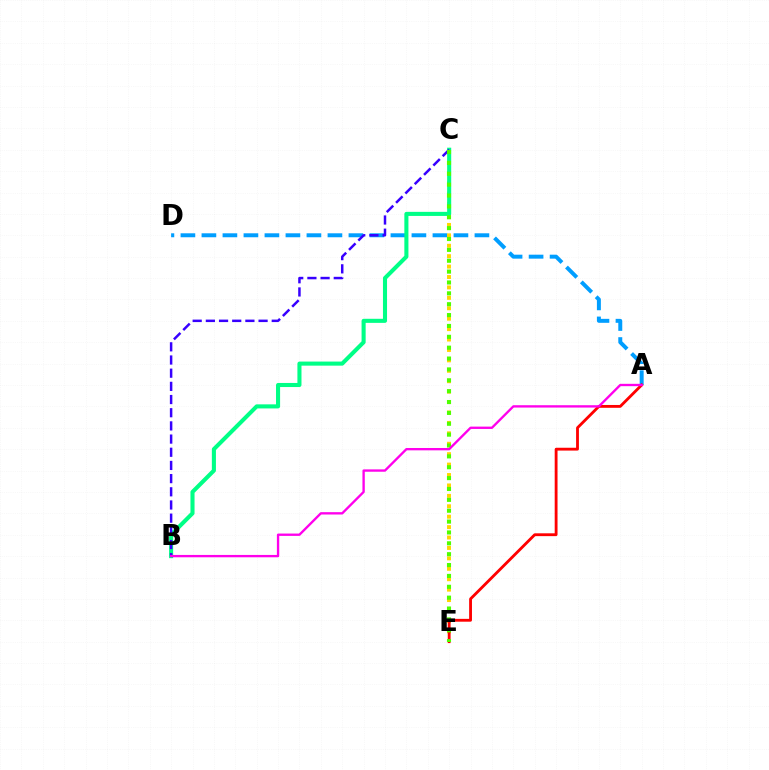{('A', 'D'): [{'color': '#009eff', 'line_style': 'dashed', 'thickness': 2.85}], ('C', 'E'): [{'color': '#ffd500', 'line_style': 'dotted', 'thickness': 2.83}, {'color': '#4fff00', 'line_style': 'dotted', 'thickness': 2.95}], ('B', 'C'): [{'color': '#00ff86', 'line_style': 'solid', 'thickness': 2.94}, {'color': '#3700ff', 'line_style': 'dashed', 'thickness': 1.79}], ('A', 'E'): [{'color': '#ff0000', 'line_style': 'solid', 'thickness': 2.04}], ('A', 'B'): [{'color': '#ff00ed', 'line_style': 'solid', 'thickness': 1.69}]}